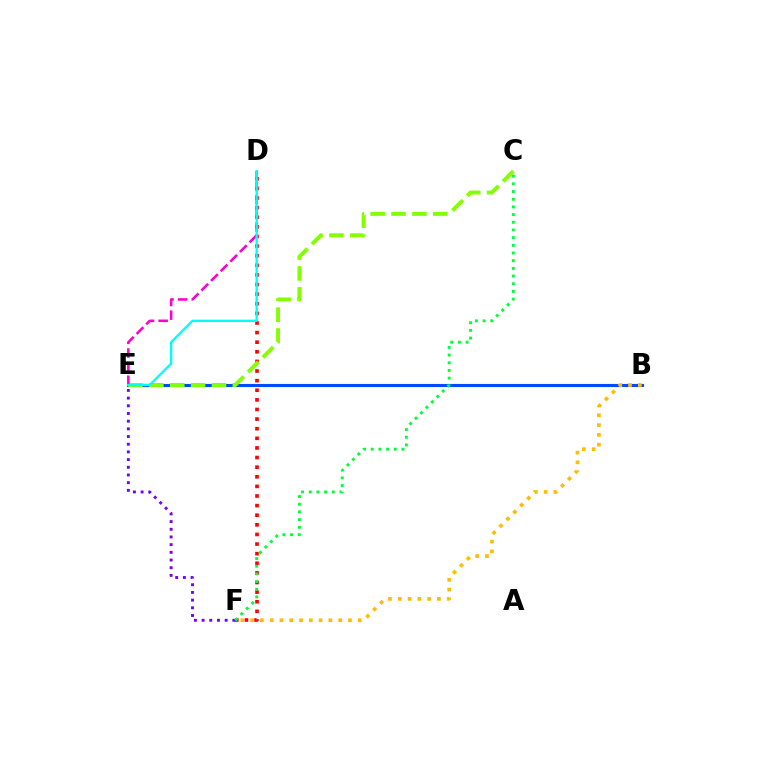{('E', 'F'): [{'color': '#7200ff', 'line_style': 'dotted', 'thickness': 2.09}], ('B', 'E'): [{'color': '#004bff', 'line_style': 'solid', 'thickness': 2.25}], ('D', 'F'): [{'color': '#ff0000', 'line_style': 'dotted', 'thickness': 2.61}], ('C', 'F'): [{'color': '#00ff39', 'line_style': 'dotted', 'thickness': 2.09}], ('C', 'E'): [{'color': '#84ff00', 'line_style': 'dashed', 'thickness': 2.84}], ('B', 'F'): [{'color': '#ffbd00', 'line_style': 'dotted', 'thickness': 2.66}], ('D', 'E'): [{'color': '#ff00cf', 'line_style': 'dashed', 'thickness': 1.85}, {'color': '#00fff6', 'line_style': 'solid', 'thickness': 1.7}]}